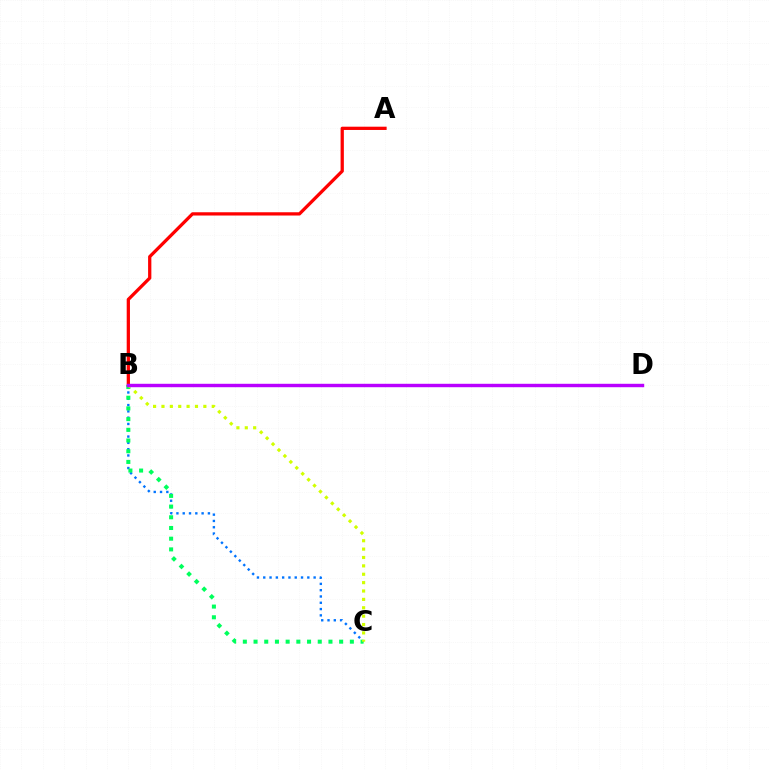{('B', 'C'): [{'color': '#0074ff', 'line_style': 'dotted', 'thickness': 1.71}, {'color': '#00ff5c', 'line_style': 'dotted', 'thickness': 2.91}, {'color': '#d1ff00', 'line_style': 'dotted', 'thickness': 2.28}], ('A', 'B'): [{'color': '#ff0000', 'line_style': 'solid', 'thickness': 2.35}], ('B', 'D'): [{'color': '#b900ff', 'line_style': 'solid', 'thickness': 2.47}]}